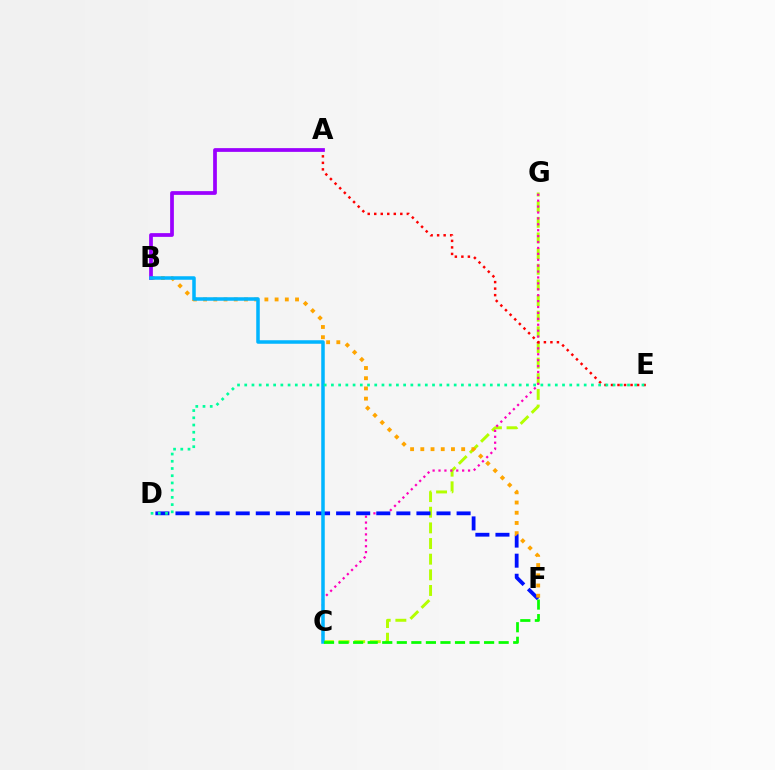{('C', 'G'): [{'color': '#b3ff00', 'line_style': 'dashed', 'thickness': 2.13}, {'color': '#ff00bd', 'line_style': 'dotted', 'thickness': 1.61}], ('A', 'E'): [{'color': '#ff0000', 'line_style': 'dotted', 'thickness': 1.77}], ('D', 'F'): [{'color': '#0010ff', 'line_style': 'dashed', 'thickness': 2.73}], ('B', 'F'): [{'color': '#ffa500', 'line_style': 'dotted', 'thickness': 2.78}], ('A', 'B'): [{'color': '#9b00ff', 'line_style': 'solid', 'thickness': 2.69}], ('B', 'C'): [{'color': '#00b5ff', 'line_style': 'solid', 'thickness': 2.53}], ('D', 'E'): [{'color': '#00ff9d', 'line_style': 'dotted', 'thickness': 1.96}], ('C', 'F'): [{'color': '#08ff00', 'line_style': 'dashed', 'thickness': 1.98}]}